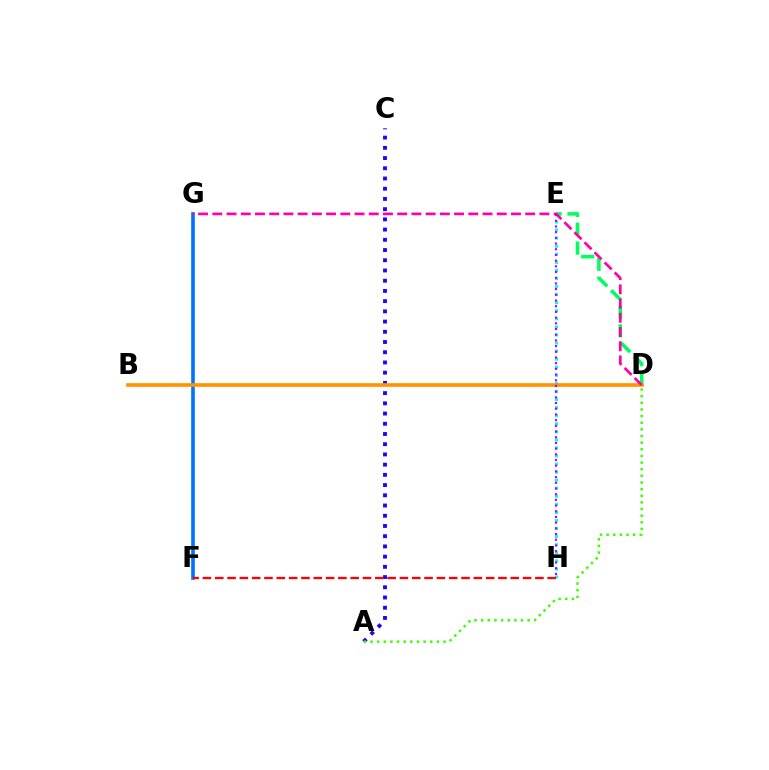{('A', 'C'): [{'color': '#2500ff', 'line_style': 'dotted', 'thickness': 2.78}], ('E', 'H'): [{'color': '#00fff6', 'line_style': 'dotted', 'thickness': 2.19}, {'color': '#b900ff', 'line_style': 'dotted', 'thickness': 1.55}], ('F', 'G'): [{'color': '#d1ff00', 'line_style': 'dotted', 'thickness': 1.51}, {'color': '#0074ff', 'line_style': 'solid', 'thickness': 2.61}], ('D', 'E'): [{'color': '#00ff5c', 'line_style': 'dashed', 'thickness': 2.56}], ('B', 'D'): [{'color': '#ff9400', 'line_style': 'solid', 'thickness': 2.62}], ('D', 'G'): [{'color': '#ff00ac', 'line_style': 'dashed', 'thickness': 1.93}], ('A', 'D'): [{'color': '#3dff00', 'line_style': 'dotted', 'thickness': 1.8}], ('F', 'H'): [{'color': '#ff0000', 'line_style': 'dashed', 'thickness': 1.67}]}